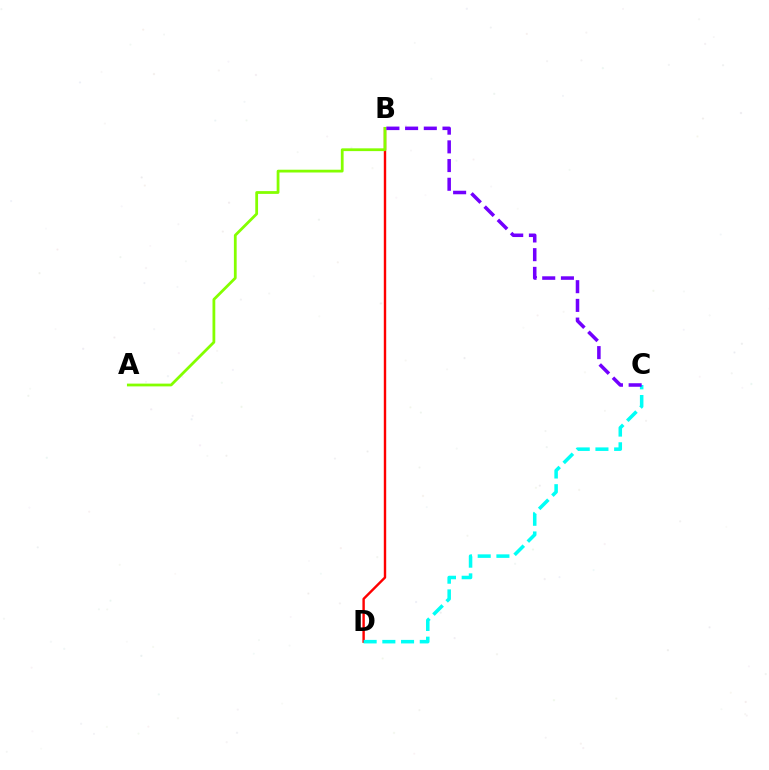{('B', 'D'): [{'color': '#ff0000', 'line_style': 'solid', 'thickness': 1.73}], ('A', 'B'): [{'color': '#84ff00', 'line_style': 'solid', 'thickness': 2.0}], ('C', 'D'): [{'color': '#00fff6', 'line_style': 'dashed', 'thickness': 2.54}], ('B', 'C'): [{'color': '#7200ff', 'line_style': 'dashed', 'thickness': 2.54}]}